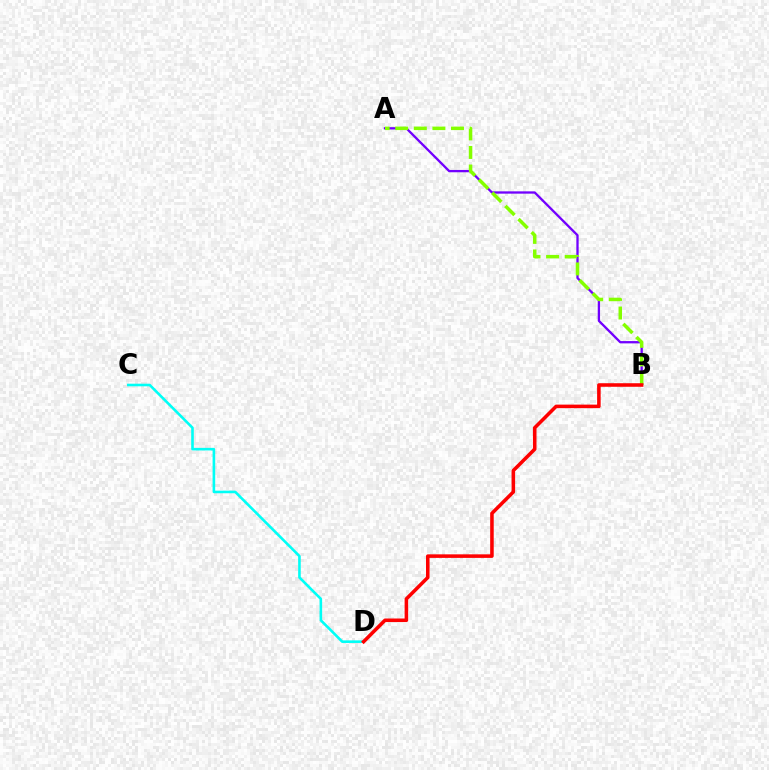{('A', 'B'): [{'color': '#7200ff', 'line_style': 'solid', 'thickness': 1.66}, {'color': '#84ff00', 'line_style': 'dashed', 'thickness': 2.52}], ('C', 'D'): [{'color': '#00fff6', 'line_style': 'solid', 'thickness': 1.87}], ('B', 'D'): [{'color': '#ff0000', 'line_style': 'solid', 'thickness': 2.56}]}